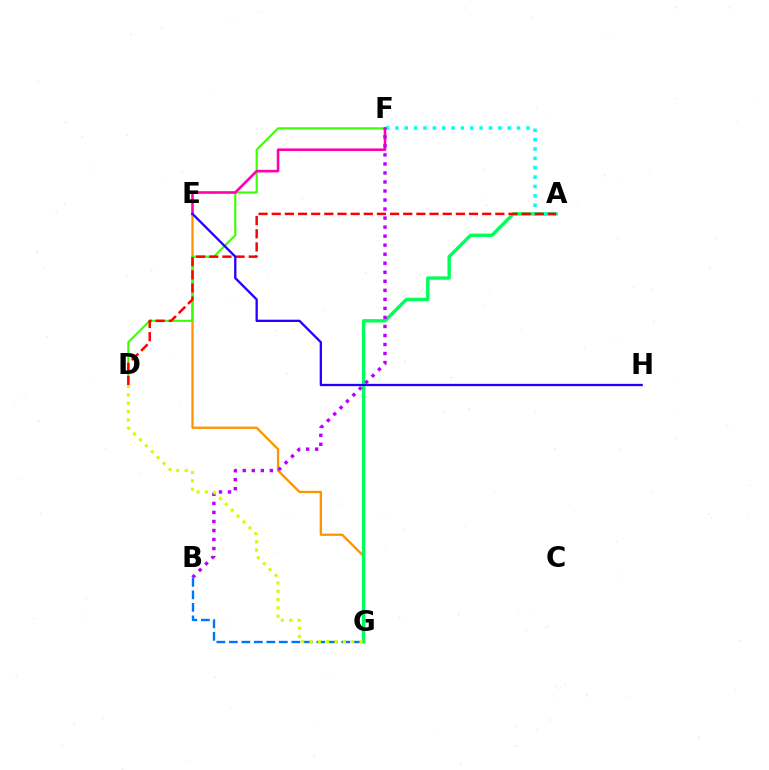{('E', 'G'): [{'color': '#ff9400', 'line_style': 'solid', 'thickness': 1.66}], ('D', 'F'): [{'color': '#3dff00', 'line_style': 'solid', 'thickness': 1.53}], ('A', 'G'): [{'color': '#00ff5c', 'line_style': 'solid', 'thickness': 2.44}], ('A', 'F'): [{'color': '#00fff6', 'line_style': 'dotted', 'thickness': 2.54}], ('E', 'F'): [{'color': '#ff00ac', 'line_style': 'solid', 'thickness': 1.88}], ('A', 'D'): [{'color': '#ff0000', 'line_style': 'dashed', 'thickness': 1.79}], ('B', 'F'): [{'color': '#b900ff', 'line_style': 'dotted', 'thickness': 2.45}], ('B', 'G'): [{'color': '#0074ff', 'line_style': 'dashed', 'thickness': 1.7}], ('D', 'G'): [{'color': '#d1ff00', 'line_style': 'dotted', 'thickness': 2.26}], ('E', 'H'): [{'color': '#2500ff', 'line_style': 'solid', 'thickness': 1.66}]}